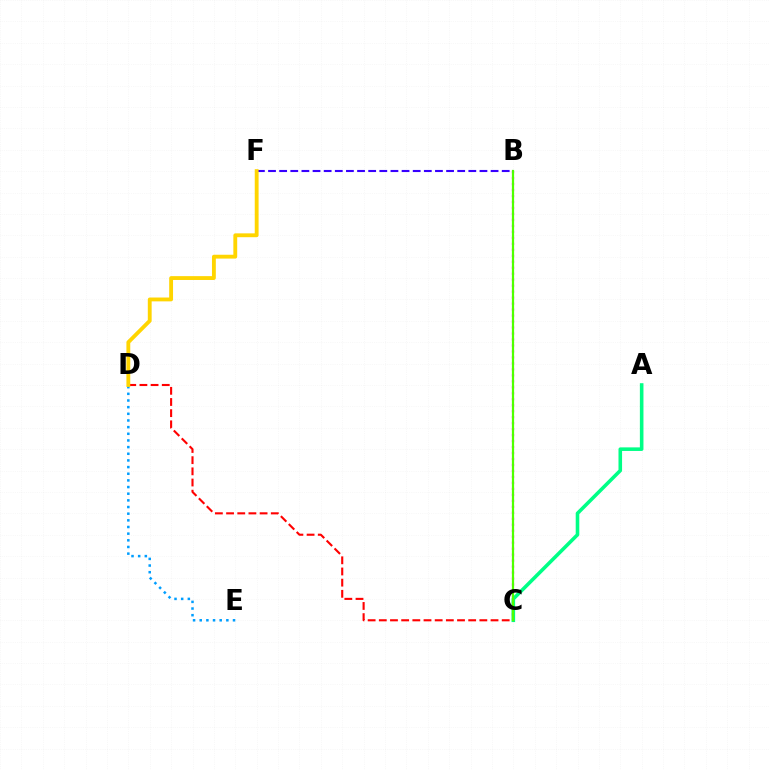{('B', 'C'): [{'color': '#ff00ed', 'line_style': 'dotted', 'thickness': 1.62}, {'color': '#4fff00', 'line_style': 'solid', 'thickness': 1.6}], ('A', 'C'): [{'color': '#00ff86', 'line_style': 'solid', 'thickness': 2.58}], ('C', 'D'): [{'color': '#ff0000', 'line_style': 'dashed', 'thickness': 1.52}], ('D', 'E'): [{'color': '#009eff', 'line_style': 'dotted', 'thickness': 1.81}], ('B', 'F'): [{'color': '#3700ff', 'line_style': 'dashed', 'thickness': 1.51}], ('D', 'F'): [{'color': '#ffd500', 'line_style': 'solid', 'thickness': 2.77}]}